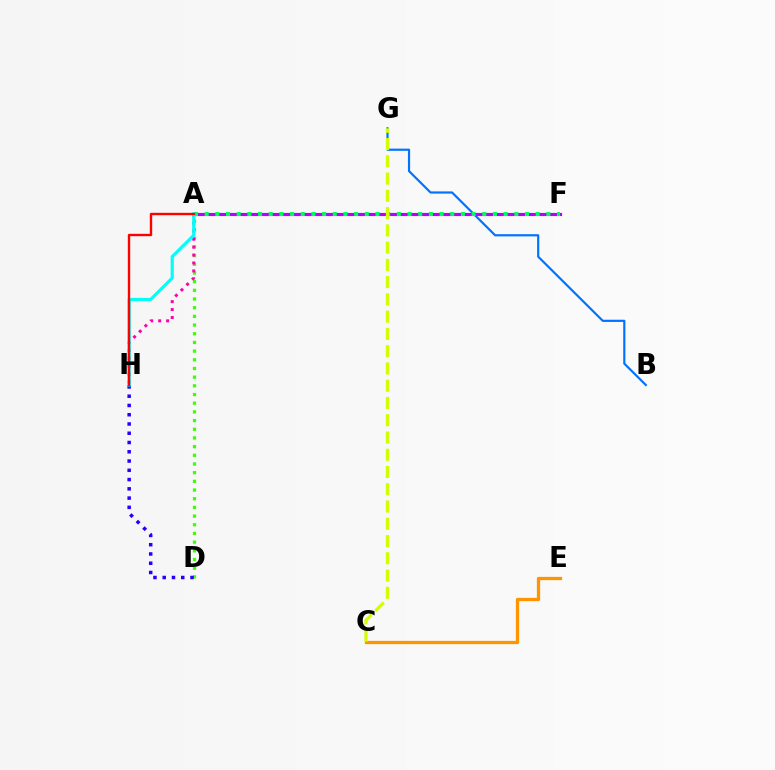{('C', 'E'): [{'color': '#ff9400', 'line_style': 'solid', 'thickness': 2.35}], ('A', 'D'): [{'color': '#3dff00', 'line_style': 'dotted', 'thickness': 2.36}], ('D', 'H'): [{'color': '#2500ff', 'line_style': 'dotted', 'thickness': 2.52}], ('A', 'H'): [{'color': '#ff00ac', 'line_style': 'dotted', 'thickness': 2.16}, {'color': '#00fff6', 'line_style': 'solid', 'thickness': 2.27}, {'color': '#ff0000', 'line_style': 'solid', 'thickness': 1.71}], ('B', 'G'): [{'color': '#0074ff', 'line_style': 'solid', 'thickness': 1.57}], ('A', 'F'): [{'color': '#b900ff', 'line_style': 'solid', 'thickness': 2.26}, {'color': '#00ff5c', 'line_style': 'dotted', 'thickness': 2.9}], ('C', 'G'): [{'color': '#d1ff00', 'line_style': 'dashed', 'thickness': 2.34}]}